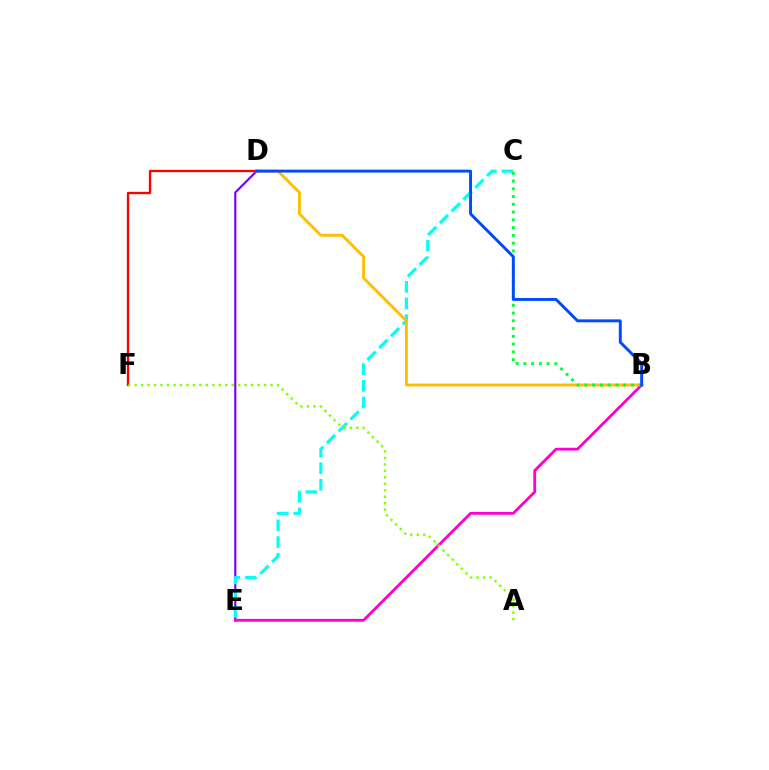{('D', 'E'): [{'color': '#7200ff', 'line_style': 'solid', 'thickness': 1.54}], ('C', 'E'): [{'color': '#00fff6', 'line_style': 'dashed', 'thickness': 2.26}], ('D', 'F'): [{'color': '#ff0000', 'line_style': 'solid', 'thickness': 1.67}], ('B', 'D'): [{'color': '#ffbd00', 'line_style': 'solid', 'thickness': 2.06}, {'color': '#004bff', 'line_style': 'solid', 'thickness': 2.11}], ('B', 'E'): [{'color': '#ff00cf', 'line_style': 'solid', 'thickness': 2.03}], ('A', 'F'): [{'color': '#84ff00', 'line_style': 'dotted', 'thickness': 1.76}], ('B', 'C'): [{'color': '#00ff39', 'line_style': 'dotted', 'thickness': 2.11}]}